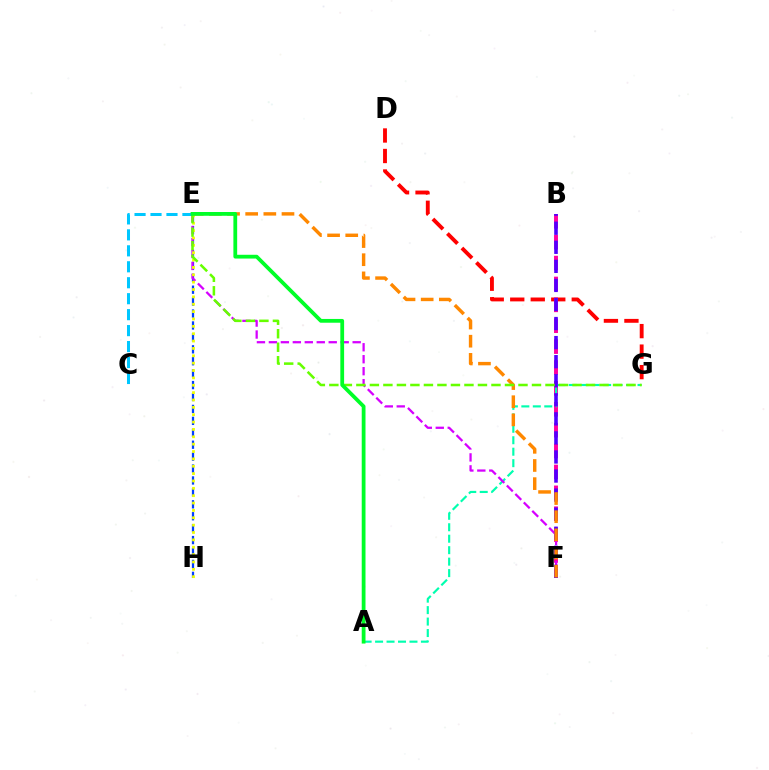{('E', 'H'): [{'color': '#003fff', 'line_style': 'dashed', 'thickness': 1.62}, {'color': '#eeff00', 'line_style': 'dotted', 'thickness': 2.0}], ('D', 'G'): [{'color': '#ff0000', 'line_style': 'dashed', 'thickness': 2.79}], ('B', 'F'): [{'color': '#ff00a0', 'line_style': 'dashed', 'thickness': 2.84}, {'color': '#4f00ff', 'line_style': 'dashed', 'thickness': 2.59}], ('A', 'G'): [{'color': '#00ffaf', 'line_style': 'dashed', 'thickness': 1.56}], ('E', 'F'): [{'color': '#d600ff', 'line_style': 'dashed', 'thickness': 1.63}, {'color': '#ff8800', 'line_style': 'dashed', 'thickness': 2.47}], ('C', 'E'): [{'color': '#00c7ff', 'line_style': 'dashed', 'thickness': 2.17}], ('E', 'G'): [{'color': '#66ff00', 'line_style': 'dashed', 'thickness': 1.84}], ('A', 'E'): [{'color': '#00ff27', 'line_style': 'solid', 'thickness': 2.72}]}